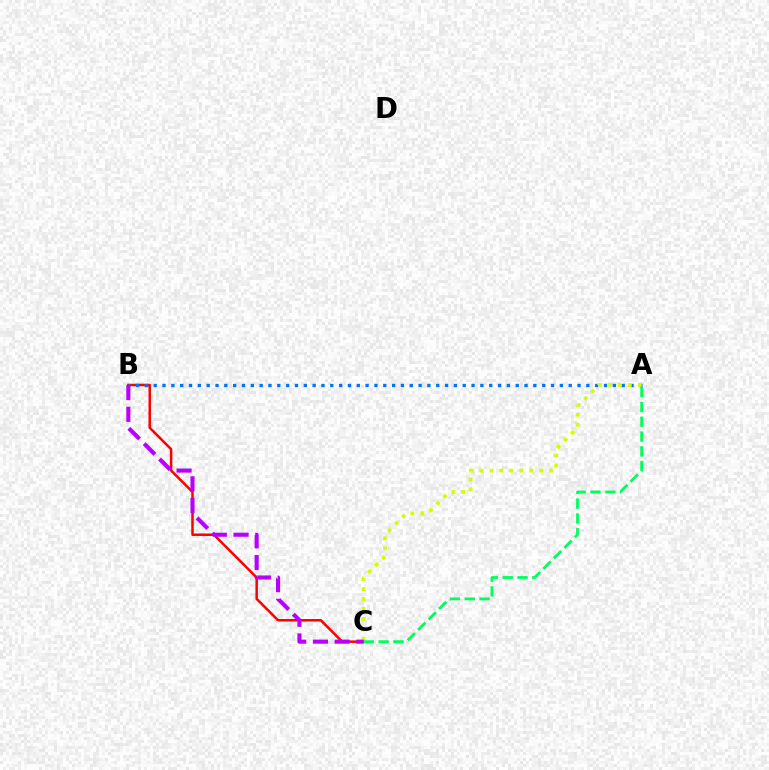{('B', 'C'): [{'color': '#ff0000', 'line_style': 'solid', 'thickness': 1.8}, {'color': '#b900ff', 'line_style': 'dashed', 'thickness': 2.95}], ('A', 'B'): [{'color': '#0074ff', 'line_style': 'dotted', 'thickness': 2.4}], ('A', 'C'): [{'color': '#d1ff00', 'line_style': 'dotted', 'thickness': 2.7}, {'color': '#00ff5c', 'line_style': 'dashed', 'thickness': 2.02}]}